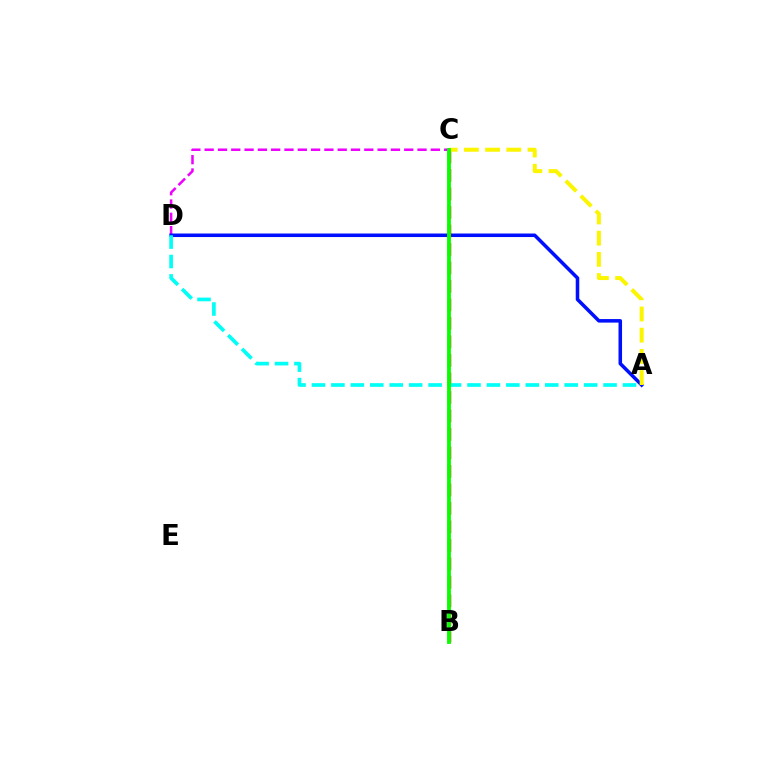{('C', 'D'): [{'color': '#ee00ff', 'line_style': 'dashed', 'thickness': 1.81}], ('A', 'D'): [{'color': '#0010ff', 'line_style': 'solid', 'thickness': 2.54}, {'color': '#00fff6', 'line_style': 'dashed', 'thickness': 2.64}], ('B', 'C'): [{'color': '#ff0000', 'line_style': 'dashed', 'thickness': 2.51}, {'color': '#08ff00', 'line_style': 'solid', 'thickness': 2.76}], ('A', 'C'): [{'color': '#fcf500', 'line_style': 'dashed', 'thickness': 2.88}]}